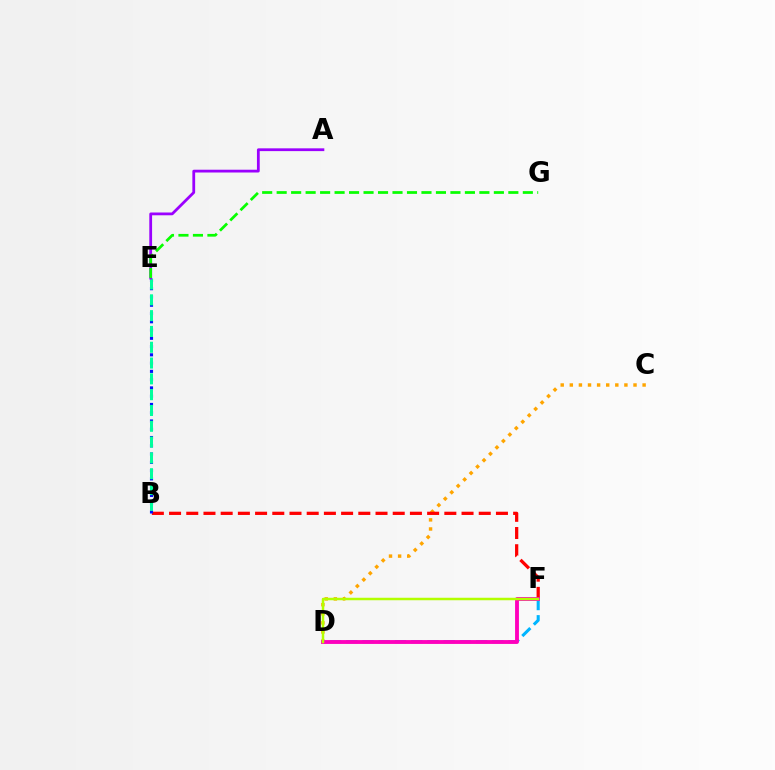{('C', 'D'): [{'color': '#ffa500', 'line_style': 'dotted', 'thickness': 2.47}], ('B', 'F'): [{'color': '#ff0000', 'line_style': 'dashed', 'thickness': 2.34}], ('B', 'E'): [{'color': '#0010ff', 'line_style': 'dotted', 'thickness': 2.25}, {'color': '#00ff9d', 'line_style': 'dashed', 'thickness': 2.15}], ('A', 'E'): [{'color': '#9b00ff', 'line_style': 'solid', 'thickness': 2.0}], ('E', 'G'): [{'color': '#08ff00', 'line_style': 'dashed', 'thickness': 1.97}], ('D', 'F'): [{'color': '#00b5ff', 'line_style': 'dashed', 'thickness': 2.2}, {'color': '#ff00bd', 'line_style': 'solid', 'thickness': 2.78}, {'color': '#b3ff00', 'line_style': 'solid', 'thickness': 1.79}]}